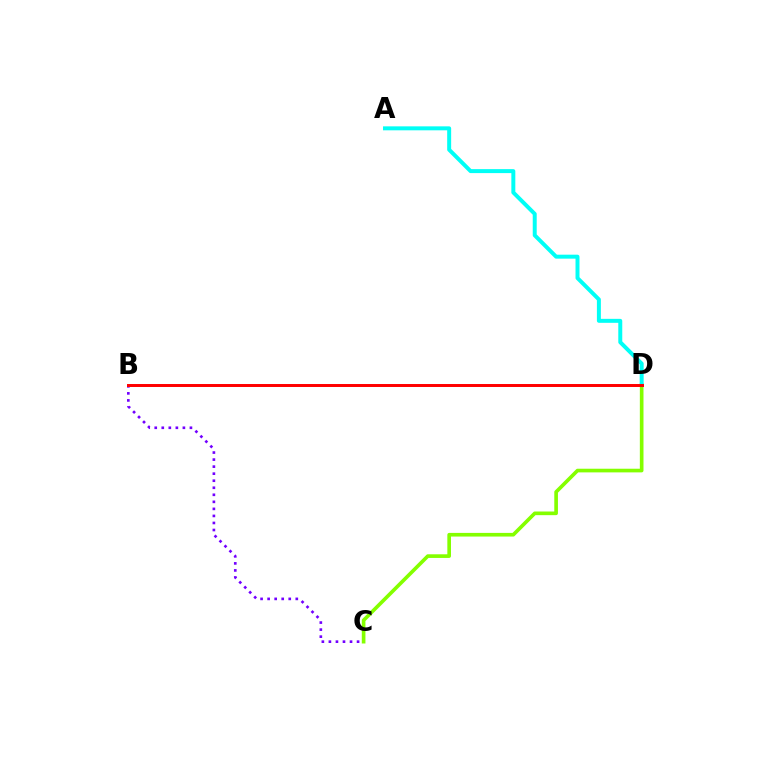{('C', 'D'): [{'color': '#84ff00', 'line_style': 'solid', 'thickness': 2.63}], ('B', 'C'): [{'color': '#7200ff', 'line_style': 'dotted', 'thickness': 1.91}], ('A', 'D'): [{'color': '#00fff6', 'line_style': 'solid', 'thickness': 2.86}], ('B', 'D'): [{'color': '#ff0000', 'line_style': 'solid', 'thickness': 2.14}]}